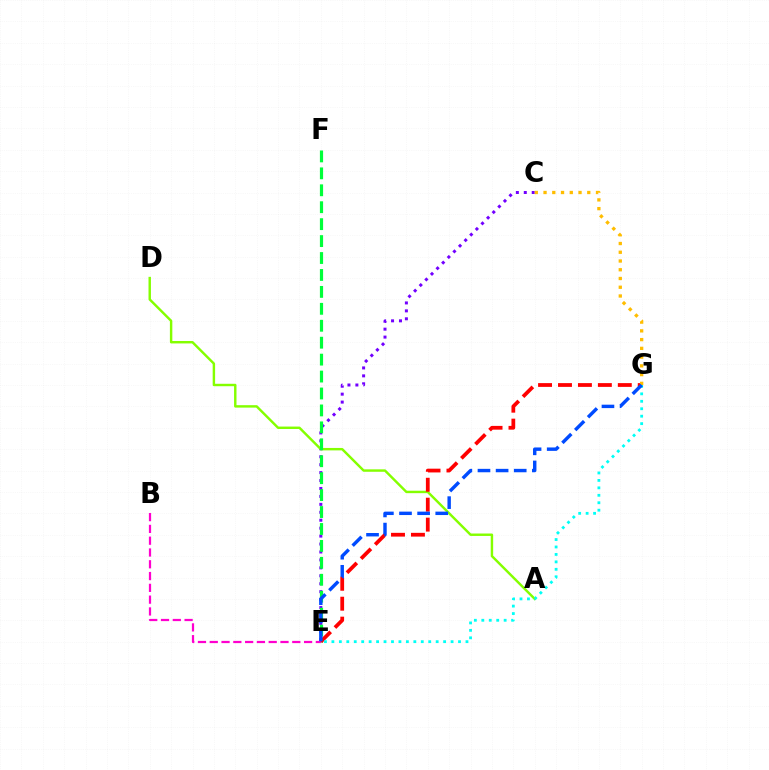{('C', 'E'): [{'color': '#7200ff', 'line_style': 'dotted', 'thickness': 2.16}], ('A', 'D'): [{'color': '#84ff00', 'line_style': 'solid', 'thickness': 1.75}], ('E', 'F'): [{'color': '#00ff39', 'line_style': 'dashed', 'thickness': 2.3}], ('B', 'E'): [{'color': '#ff00cf', 'line_style': 'dashed', 'thickness': 1.6}], ('E', 'G'): [{'color': '#ff0000', 'line_style': 'dashed', 'thickness': 2.71}, {'color': '#00fff6', 'line_style': 'dotted', 'thickness': 2.02}, {'color': '#004bff', 'line_style': 'dashed', 'thickness': 2.46}], ('C', 'G'): [{'color': '#ffbd00', 'line_style': 'dotted', 'thickness': 2.38}]}